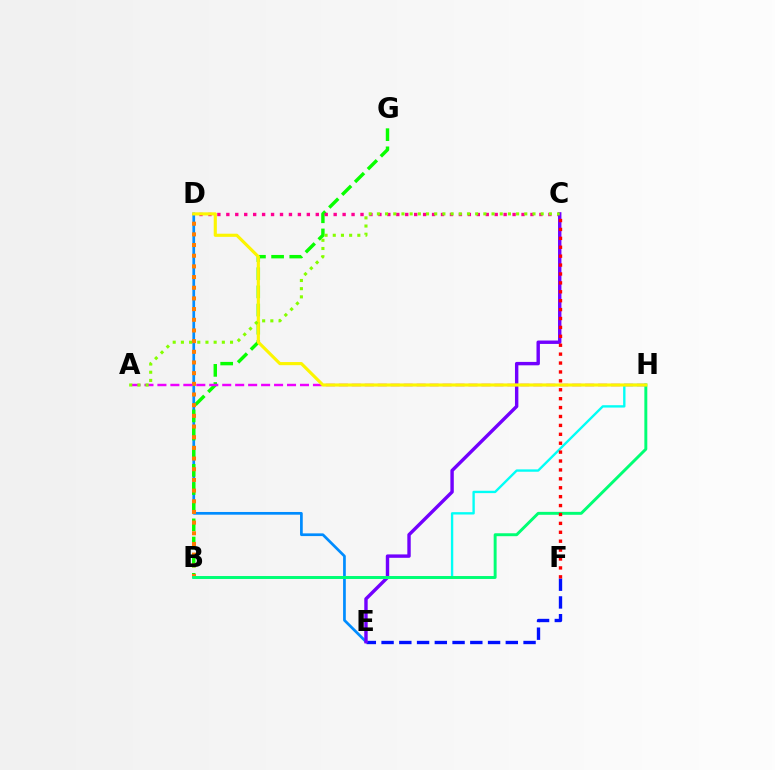{('E', 'F'): [{'color': '#0010ff', 'line_style': 'dashed', 'thickness': 2.41}], ('D', 'E'): [{'color': '#008cff', 'line_style': 'solid', 'thickness': 1.95}], ('B', 'G'): [{'color': '#08ff00', 'line_style': 'dashed', 'thickness': 2.47}], ('C', 'D'): [{'color': '#ff0094', 'line_style': 'dotted', 'thickness': 2.43}], ('C', 'E'): [{'color': '#7200ff', 'line_style': 'solid', 'thickness': 2.45}], ('B', 'D'): [{'color': '#ff7c00', 'line_style': 'dotted', 'thickness': 2.9}], ('A', 'H'): [{'color': '#ee00ff', 'line_style': 'dashed', 'thickness': 1.76}], ('B', 'H'): [{'color': '#00fff6', 'line_style': 'solid', 'thickness': 1.7}, {'color': '#00ff74', 'line_style': 'solid', 'thickness': 2.11}], ('D', 'H'): [{'color': '#fcf500', 'line_style': 'solid', 'thickness': 2.26}], ('A', 'C'): [{'color': '#84ff00', 'line_style': 'dotted', 'thickness': 2.22}], ('C', 'F'): [{'color': '#ff0000', 'line_style': 'dotted', 'thickness': 2.42}]}